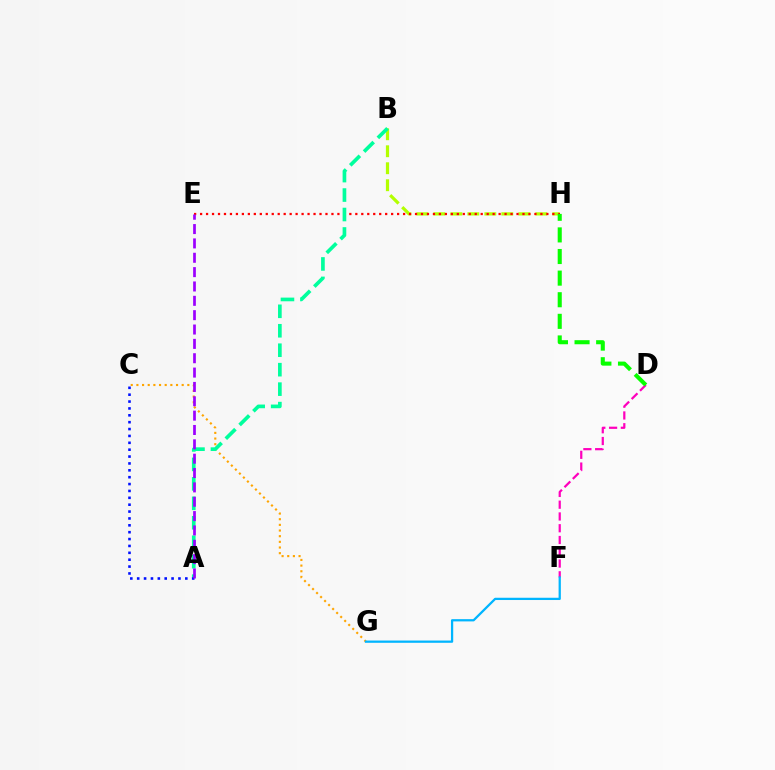{('D', 'F'): [{'color': '#ff00bd', 'line_style': 'dashed', 'thickness': 1.6}], ('B', 'H'): [{'color': '#b3ff00', 'line_style': 'dashed', 'thickness': 2.31}], ('E', 'H'): [{'color': '#ff0000', 'line_style': 'dotted', 'thickness': 1.62}], ('C', 'G'): [{'color': '#ffa500', 'line_style': 'dotted', 'thickness': 1.54}], ('A', 'B'): [{'color': '#00ff9d', 'line_style': 'dashed', 'thickness': 2.64}], ('A', 'C'): [{'color': '#0010ff', 'line_style': 'dotted', 'thickness': 1.87}], ('A', 'E'): [{'color': '#9b00ff', 'line_style': 'dashed', 'thickness': 1.95}], ('F', 'G'): [{'color': '#00b5ff', 'line_style': 'solid', 'thickness': 1.63}], ('D', 'H'): [{'color': '#08ff00', 'line_style': 'dashed', 'thickness': 2.94}]}